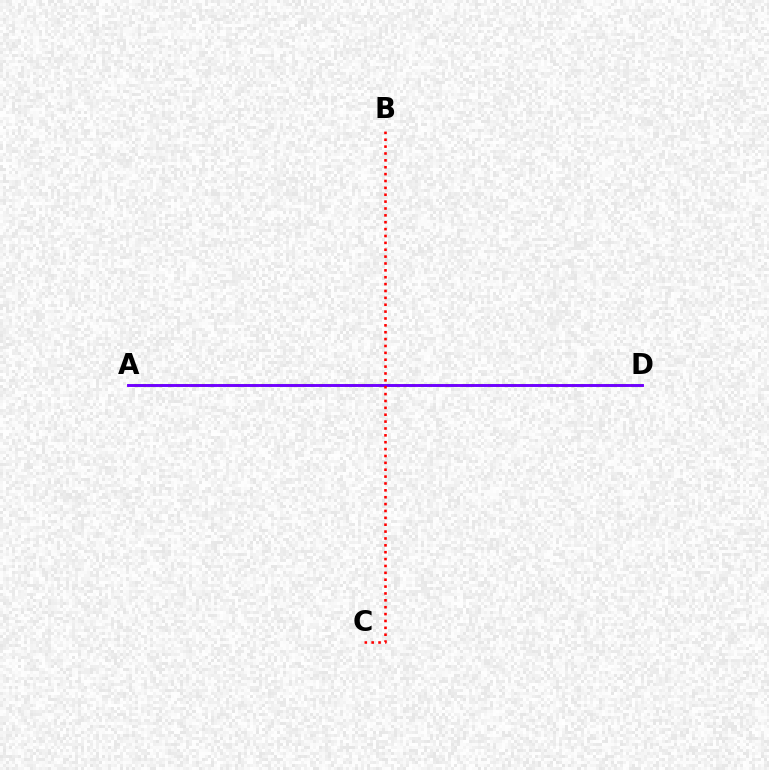{('A', 'D'): [{'color': '#00fff6', 'line_style': 'dashed', 'thickness': 1.94}, {'color': '#84ff00', 'line_style': 'dotted', 'thickness': 2.29}, {'color': '#7200ff', 'line_style': 'solid', 'thickness': 2.09}], ('B', 'C'): [{'color': '#ff0000', 'line_style': 'dotted', 'thickness': 1.87}]}